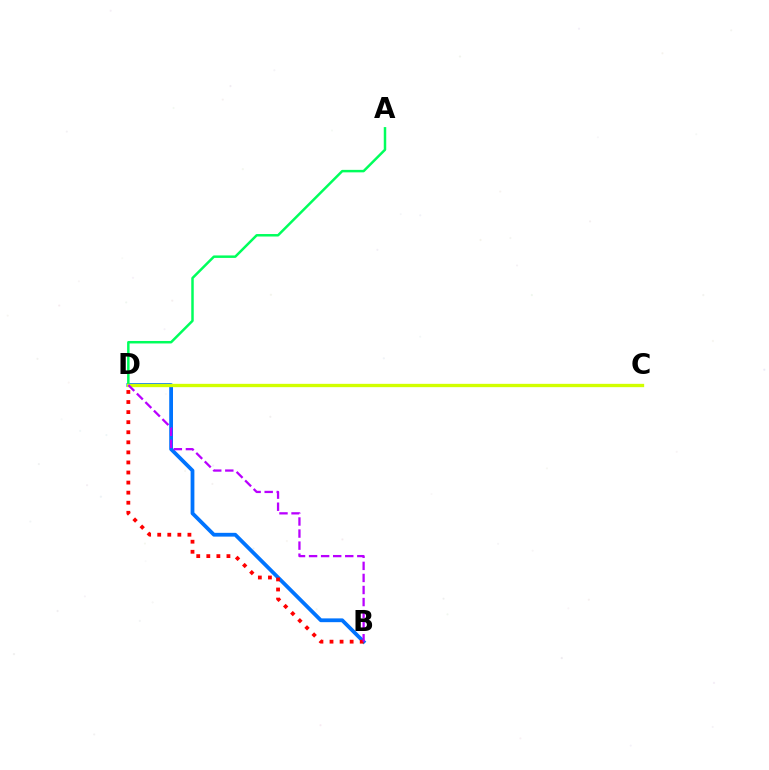{('B', 'D'): [{'color': '#0074ff', 'line_style': 'solid', 'thickness': 2.72}, {'color': '#ff0000', 'line_style': 'dotted', 'thickness': 2.74}, {'color': '#b900ff', 'line_style': 'dashed', 'thickness': 1.64}], ('A', 'D'): [{'color': '#00ff5c', 'line_style': 'solid', 'thickness': 1.79}], ('C', 'D'): [{'color': '#d1ff00', 'line_style': 'solid', 'thickness': 2.4}]}